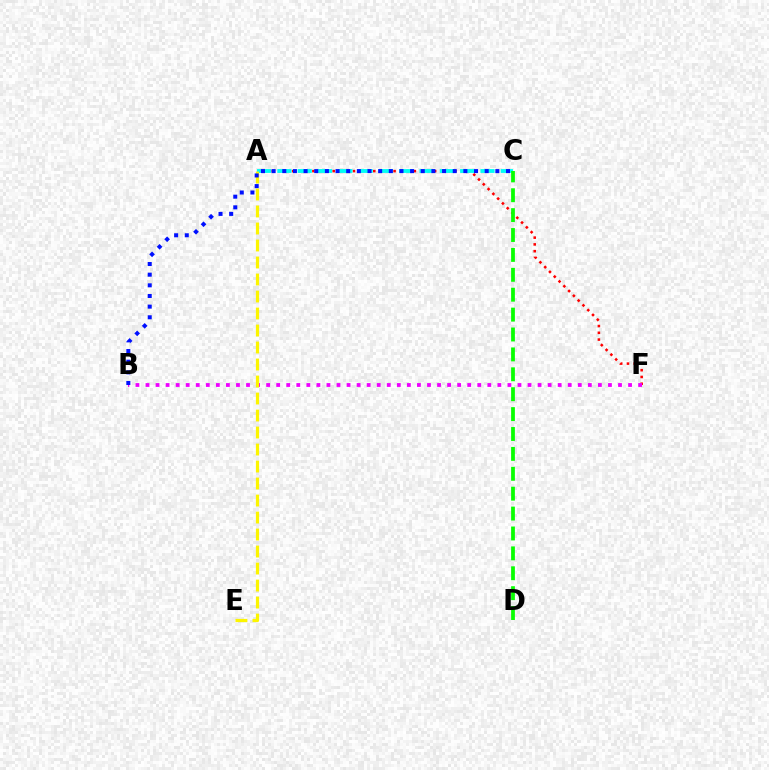{('A', 'F'): [{'color': '#ff0000', 'line_style': 'dotted', 'thickness': 1.84}], ('A', 'C'): [{'color': '#00fff6', 'line_style': 'dashed', 'thickness': 2.76}], ('C', 'D'): [{'color': '#08ff00', 'line_style': 'dashed', 'thickness': 2.7}], ('B', 'F'): [{'color': '#ee00ff', 'line_style': 'dotted', 'thickness': 2.73}], ('A', 'E'): [{'color': '#fcf500', 'line_style': 'dashed', 'thickness': 2.31}], ('B', 'C'): [{'color': '#0010ff', 'line_style': 'dotted', 'thickness': 2.89}]}